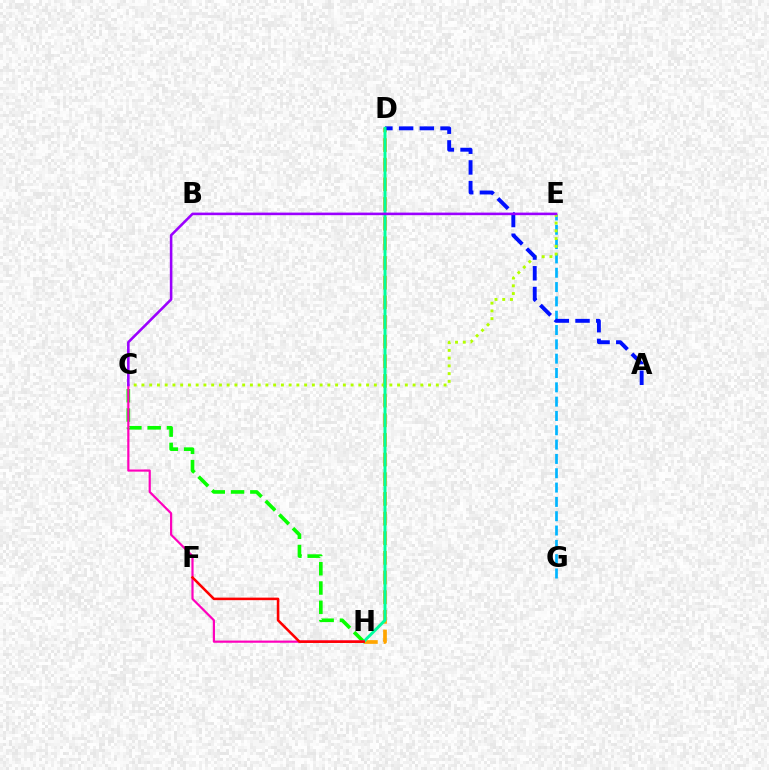{('C', 'H'): [{'color': '#08ff00', 'line_style': 'dashed', 'thickness': 2.62}, {'color': '#ff00bd', 'line_style': 'solid', 'thickness': 1.58}], ('E', 'G'): [{'color': '#00b5ff', 'line_style': 'dashed', 'thickness': 1.95}], ('D', 'H'): [{'color': '#ffa500', 'line_style': 'dashed', 'thickness': 2.67}, {'color': '#00ff9d', 'line_style': 'solid', 'thickness': 2.13}], ('C', 'E'): [{'color': '#b3ff00', 'line_style': 'dotted', 'thickness': 2.1}, {'color': '#9b00ff', 'line_style': 'solid', 'thickness': 1.85}], ('A', 'D'): [{'color': '#0010ff', 'line_style': 'dashed', 'thickness': 2.81}], ('F', 'H'): [{'color': '#ff0000', 'line_style': 'solid', 'thickness': 1.83}]}